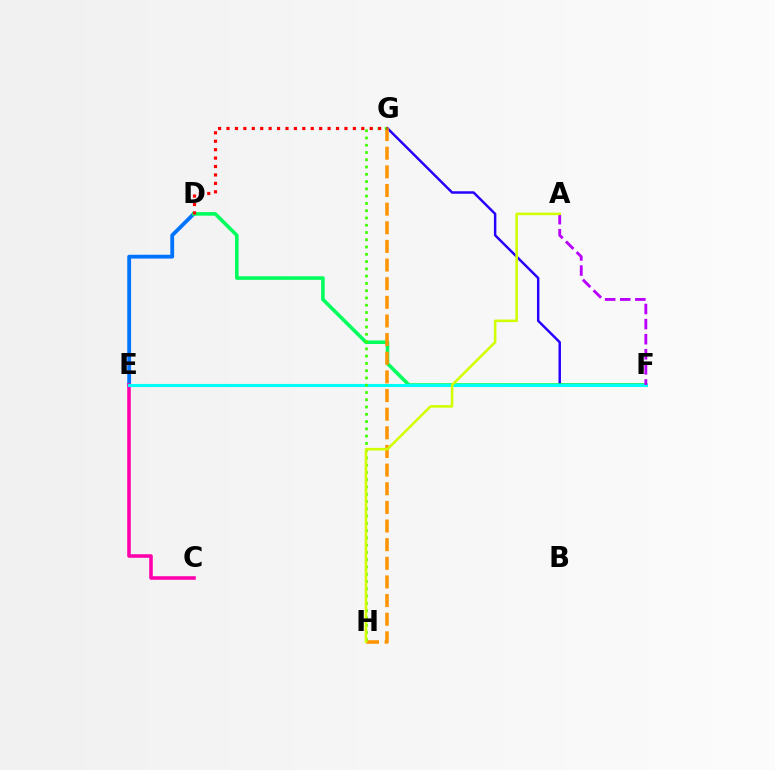{('D', 'E'): [{'color': '#0074ff', 'line_style': 'solid', 'thickness': 2.75}], ('F', 'G'): [{'color': '#2500ff', 'line_style': 'solid', 'thickness': 1.77}], ('D', 'F'): [{'color': '#00ff5c', 'line_style': 'solid', 'thickness': 2.58}], ('C', 'E'): [{'color': '#ff00ac', 'line_style': 'solid', 'thickness': 2.55}], ('E', 'F'): [{'color': '#00fff6', 'line_style': 'solid', 'thickness': 2.21}], ('G', 'H'): [{'color': '#ff9400', 'line_style': 'dashed', 'thickness': 2.53}, {'color': '#3dff00', 'line_style': 'dotted', 'thickness': 1.98}], ('A', 'F'): [{'color': '#b900ff', 'line_style': 'dashed', 'thickness': 2.05}], ('D', 'G'): [{'color': '#ff0000', 'line_style': 'dotted', 'thickness': 2.29}], ('A', 'H'): [{'color': '#d1ff00', 'line_style': 'solid', 'thickness': 1.85}]}